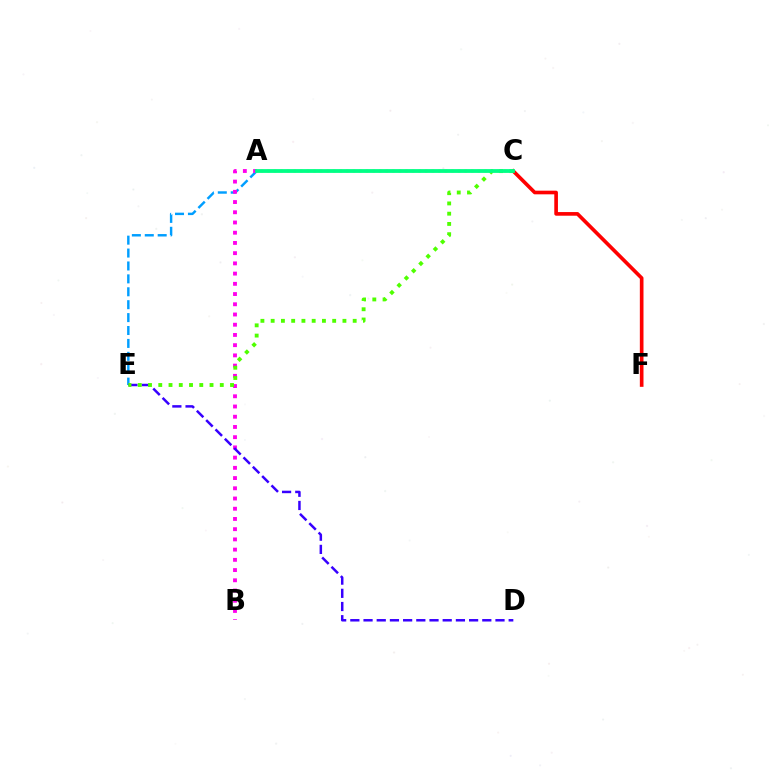{('A', 'E'): [{'color': '#009eff', 'line_style': 'dashed', 'thickness': 1.75}], ('A', 'B'): [{'color': '#ff00ed', 'line_style': 'dotted', 'thickness': 2.78}], ('D', 'E'): [{'color': '#3700ff', 'line_style': 'dashed', 'thickness': 1.79}], ('C', 'E'): [{'color': '#4fff00', 'line_style': 'dotted', 'thickness': 2.79}], ('A', 'C'): [{'color': '#ffd500', 'line_style': 'dotted', 'thickness': 1.79}, {'color': '#00ff86', 'line_style': 'solid', 'thickness': 2.73}], ('C', 'F'): [{'color': '#ff0000', 'line_style': 'solid', 'thickness': 2.63}]}